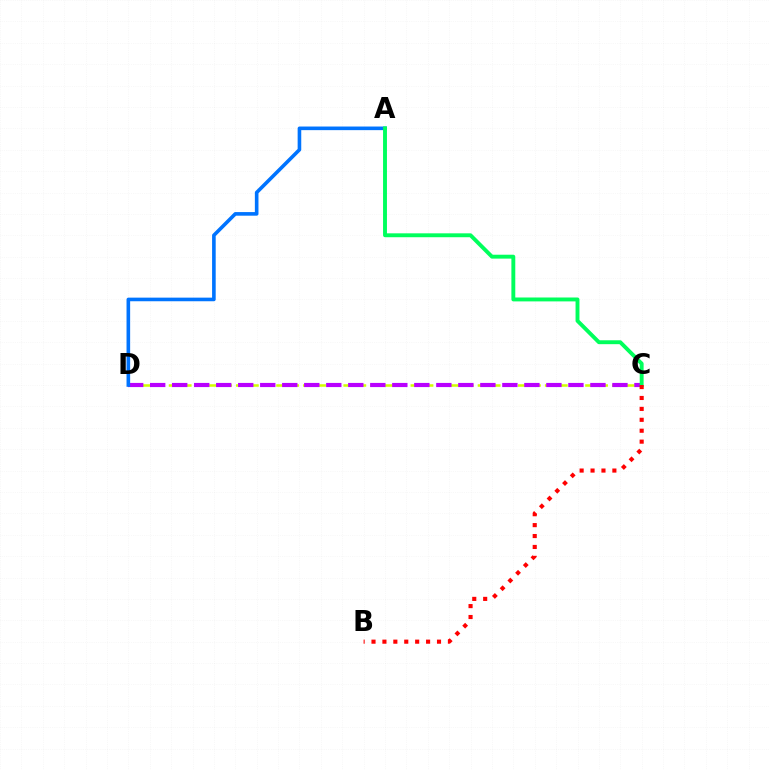{('C', 'D'): [{'color': '#d1ff00', 'line_style': 'dashed', 'thickness': 1.82}, {'color': '#b900ff', 'line_style': 'dashed', 'thickness': 2.99}], ('A', 'D'): [{'color': '#0074ff', 'line_style': 'solid', 'thickness': 2.6}], ('A', 'C'): [{'color': '#00ff5c', 'line_style': 'solid', 'thickness': 2.81}], ('B', 'C'): [{'color': '#ff0000', 'line_style': 'dotted', 'thickness': 2.97}]}